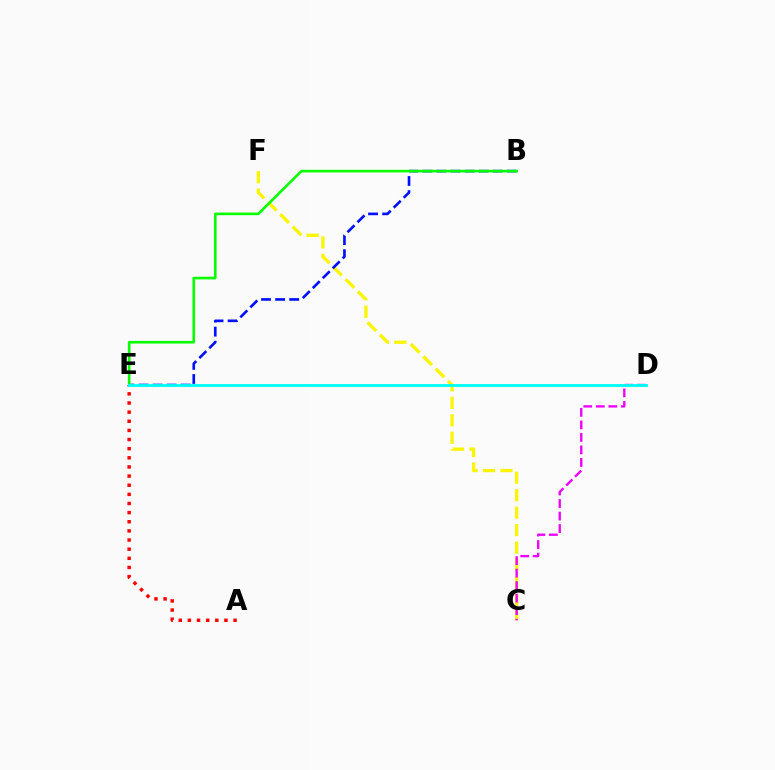{('C', 'F'): [{'color': '#fcf500', 'line_style': 'dashed', 'thickness': 2.37}], ('C', 'D'): [{'color': '#ee00ff', 'line_style': 'dashed', 'thickness': 1.7}], ('A', 'E'): [{'color': '#ff0000', 'line_style': 'dotted', 'thickness': 2.48}], ('B', 'E'): [{'color': '#0010ff', 'line_style': 'dashed', 'thickness': 1.91}, {'color': '#08ff00', 'line_style': 'solid', 'thickness': 1.9}], ('D', 'E'): [{'color': '#00fff6', 'line_style': 'solid', 'thickness': 2.06}]}